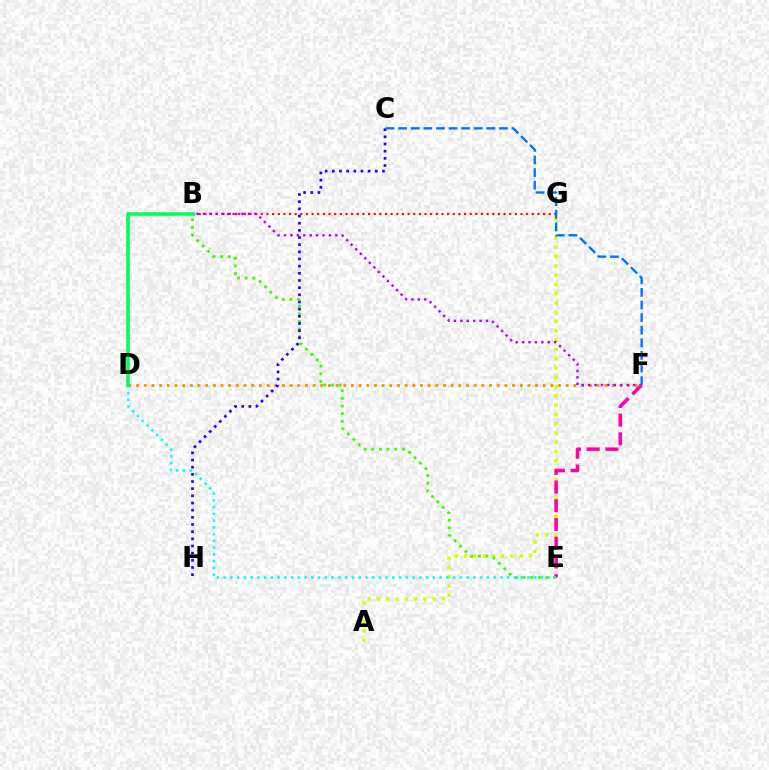{('B', 'G'): [{'color': '#ff0000', 'line_style': 'dotted', 'thickness': 1.53}], ('D', 'F'): [{'color': '#ff9400', 'line_style': 'dotted', 'thickness': 2.08}], ('A', 'G'): [{'color': '#d1ff00', 'line_style': 'dotted', 'thickness': 2.52}], ('B', 'F'): [{'color': '#b900ff', 'line_style': 'dotted', 'thickness': 1.74}], ('B', 'E'): [{'color': '#3dff00', 'line_style': 'dotted', 'thickness': 2.08}], ('E', 'F'): [{'color': '#ff00ac', 'line_style': 'dashed', 'thickness': 2.54}], ('D', 'E'): [{'color': '#00fff6', 'line_style': 'dotted', 'thickness': 1.83}], ('B', 'D'): [{'color': '#00ff5c', 'line_style': 'solid', 'thickness': 2.57}], ('C', 'H'): [{'color': '#2500ff', 'line_style': 'dotted', 'thickness': 1.95}], ('C', 'F'): [{'color': '#0074ff', 'line_style': 'dashed', 'thickness': 1.71}]}